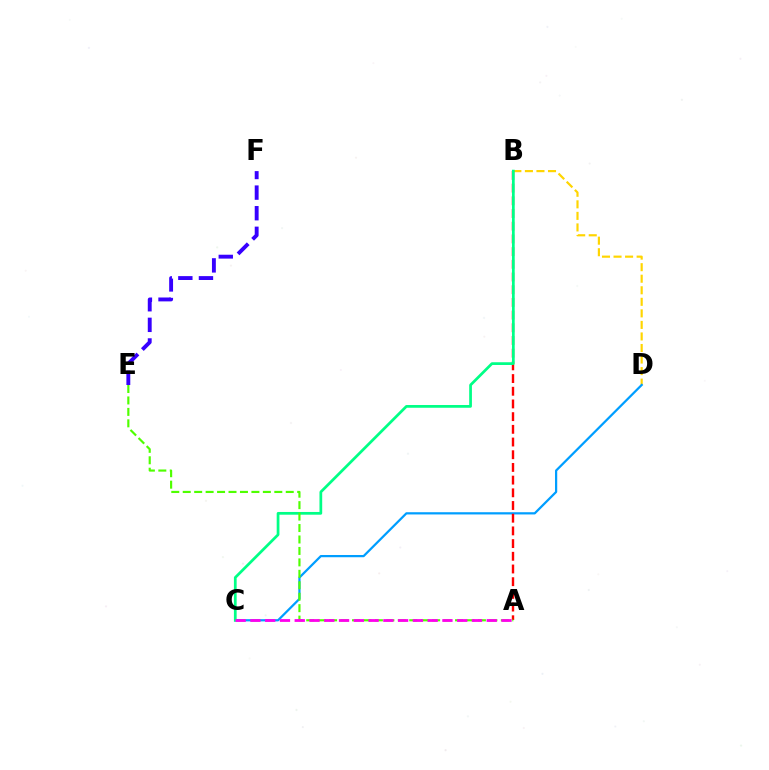{('B', 'D'): [{'color': '#ffd500', 'line_style': 'dashed', 'thickness': 1.57}], ('C', 'D'): [{'color': '#009eff', 'line_style': 'solid', 'thickness': 1.61}], ('A', 'B'): [{'color': '#ff0000', 'line_style': 'dashed', 'thickness': 1.72}], ('B', 'C'): [{'color': '#00ff86', 'line_style': 'solid', 'thickness': 1.97}], ('A', 'E'): [{'color': '#4fff00', 'line_style': 'dashed', 'thickness': 1.56}], ('A', 'C'): [{'color': '#ff00ed', 'line_style': 'dashed', 'thickness': 2.01}], ('E', 'F'): [{'color': '#3700ff', 'line_style': 'dashed', 'thickness': 2.8}]}